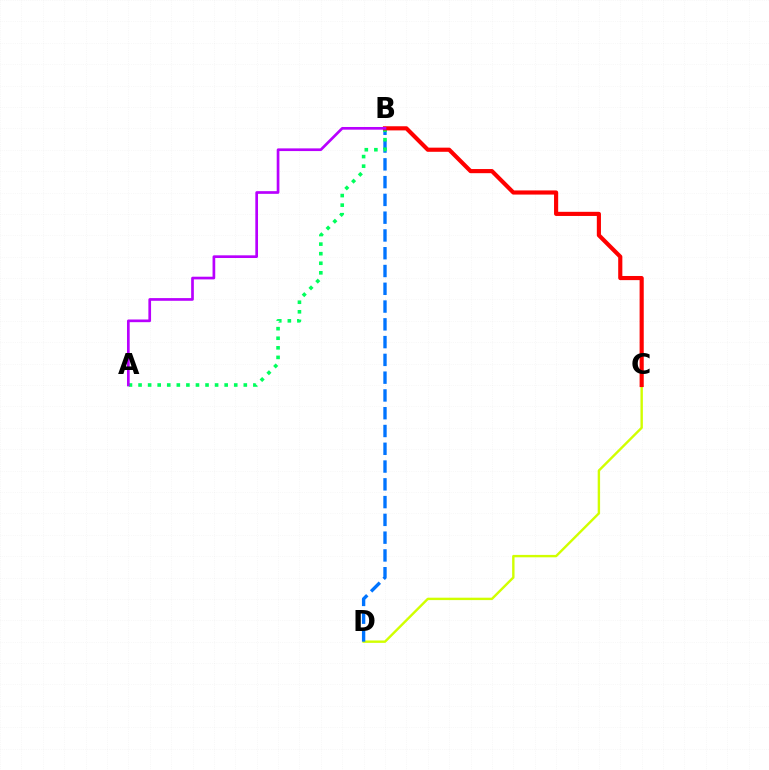{('C', 'D'): [{'color': '#d1ff00', 'line_style': 'solid', 'thickness': 1.73}], ('B', 'D'): [{'color': '#0074ff', 'line_style': 'dashed', 'thickness': 2.41}], ('A', 'B'): [{'color': '#00ff5c', 'line_style': 'dotted', 'thickness': 2.6}, {'color': '#b900ff', 'line_style': 'solid', 'thickness': 1.93}], ('B', 'C'): [{'color': '#ff0000', 'line_style': 'solid', 'thickness': 2.98}]}